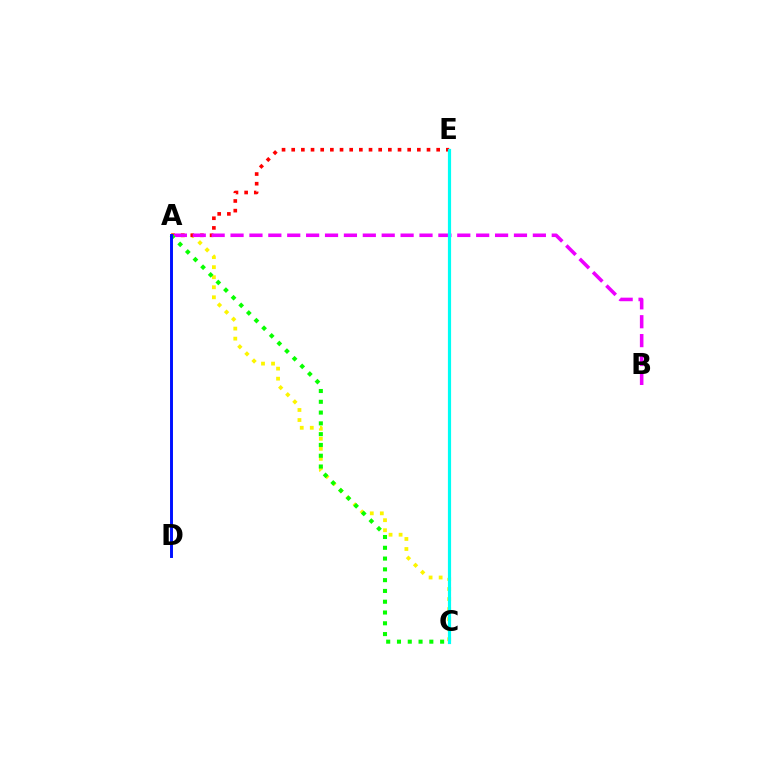{('A', 'C'): [{'color': '#fcf500', 'line_style': 'dotted', 'thickness': 2.73}, {'color': '#08ff00', 'line_style': 'dotted', 'thickness': 2.93}], ('A', 'E'): [{'color': '#ff0000', 'line_style': 'dotted', 'thickness': 2.63}], ('A', 'B'): [{'color': '#ee00ff', 'line_style': 'dashed', 'thickness': 2.57}], ('C', 'E'): [{'color': '#00fff6', 'line_style': 'solid', 'thickness': 2.29}], ('A', 'D'): [{'color': '#0010ff', 'line_style': 'solid', 'thickness': 2.12}]}